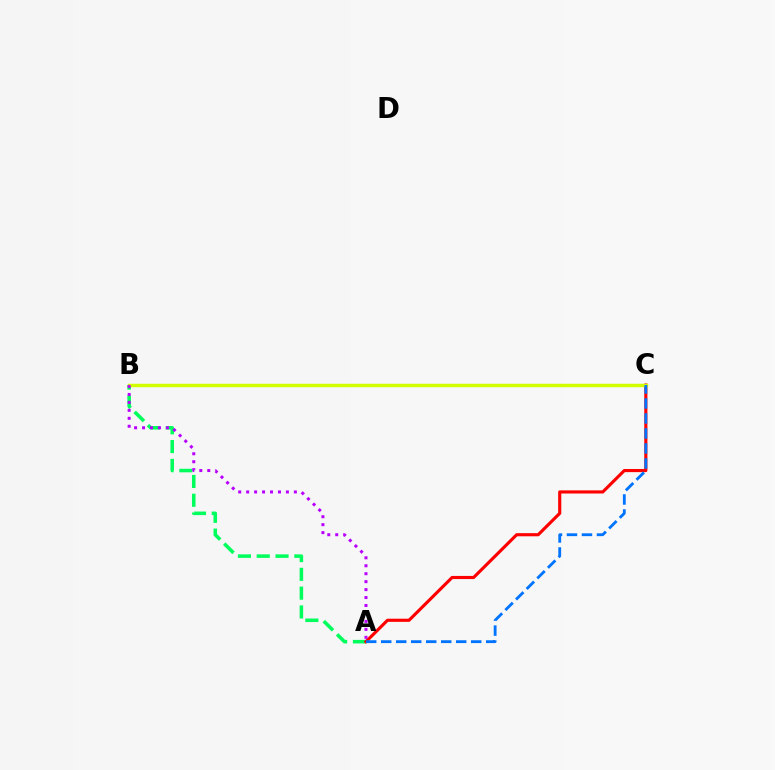{('A', 'B'): [{'color': '#00ff5c', 'line_style': 'dashed', 'thickness': 2.55}, {'color': '#b900ff', 'line_style': 'dotted', 'thickness': 2.16}], ('A', 'C'): [{'color': '#ff0000', 'line_style': 'solid', 'thickness': 2.26}, {'color': '#0074ff', 'line_style': 'dashed', 'thickness': 2.04}], ('B', 'C'): [{'color': '#d1ff00', 'line_style': 'solid', 'thickness': 2.49}]}